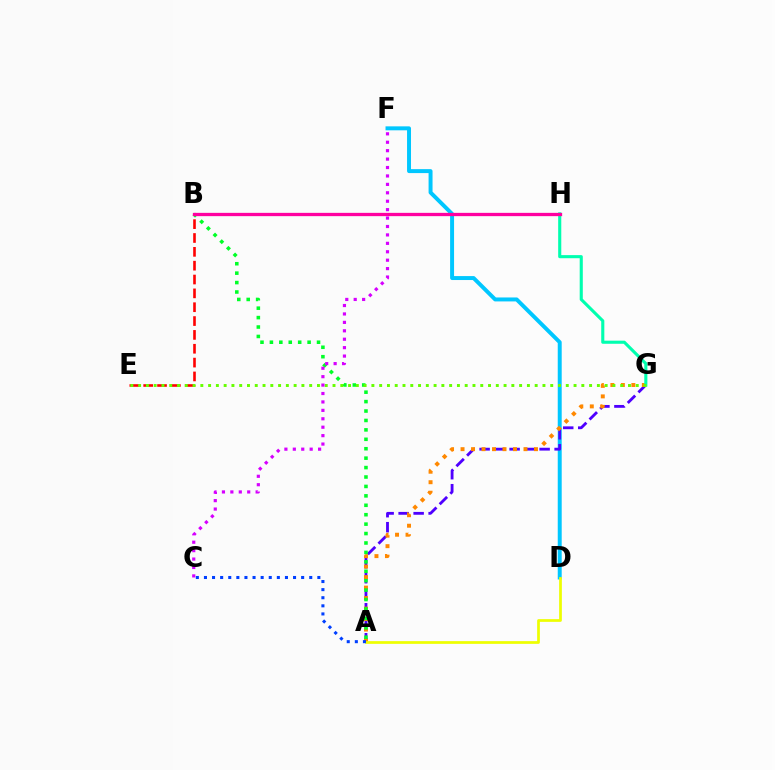{('D', 'F'): [{'color': '#00c7ff', 'line_style': 'solid', 'thickness': 2.85}], ('B', 'E'): [{'color': '#ff0000', 'line_style': 'dashed', 'thickness': 1.88}], ('A', 'G'): [{'color': '#4f00ff', 'line_style': 'dashed', 'thickness': 2.04}, {'color': '#ff8800', 'line_style': 'dotted', 'thickness': 2.85}], ('A', 'B'): [{'color': '#00ff27', 'line_style': 'dotted', 'thickness': 2.56}], ('G', 'H'): [{'color': '#00ffaf', 'line_style': 'solid', 'thickness': 2.23}], ('B', 'H'): [{'color': '#ff00a0', 'line_style': 'solid', 'thickness': 2.37}], ('E', 'G'): [{'color': '#66ff00', 'line_style': 'dotted', 'thickness': 2.11}], ('C', 'F'): [{'color': '#d600ff', 'line_style': 'dotted', 'thickness': 2.29}], ('A', 'D'): [{'color': '#eeff00', 'line_style': 'solid', 'thickness': 1.96}], ('A', 'C'): [{'color': '#003fff', 'line_style': 'dotted', 'thickness': 2.2}]}